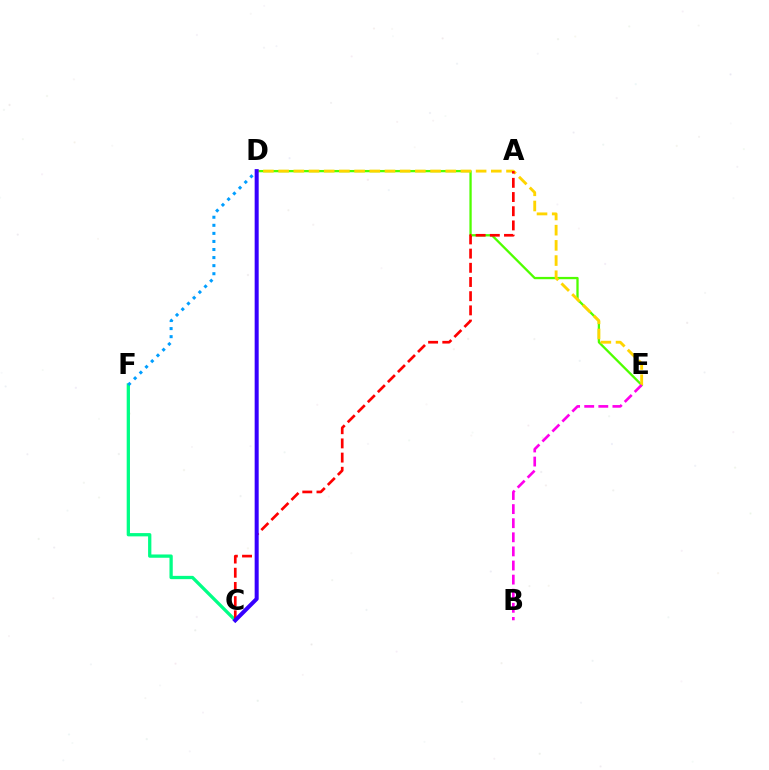{('D', 'E'): [{'color': '#4fff00', 'line_style': 'solid', 'thickness': 1.65}, {'color': '#ffd500', 'line_style': 'dashed', 'thickness': 2.06}], ('C', 'F'): [{'color': '#00ff86', 'line_style': 'solid', 'thickness': 2.36}], ('D', 'F'): [{'color': '#009eff', 'line_style': 'dotted', 'thickness': 2.19}], ('A', 'C'): [{'color': '#ff0000', 'line_style': 'dashed', 'thickness': 1.93}], ('B', 'E'): [{'color': '#ff00ed', 'line_style': 'dashed', 'thickness': 1.92}], ('C', 'D'): [{'color': '#3700ff', 'line_style': 'solid', 'thickness': 2.9}]}